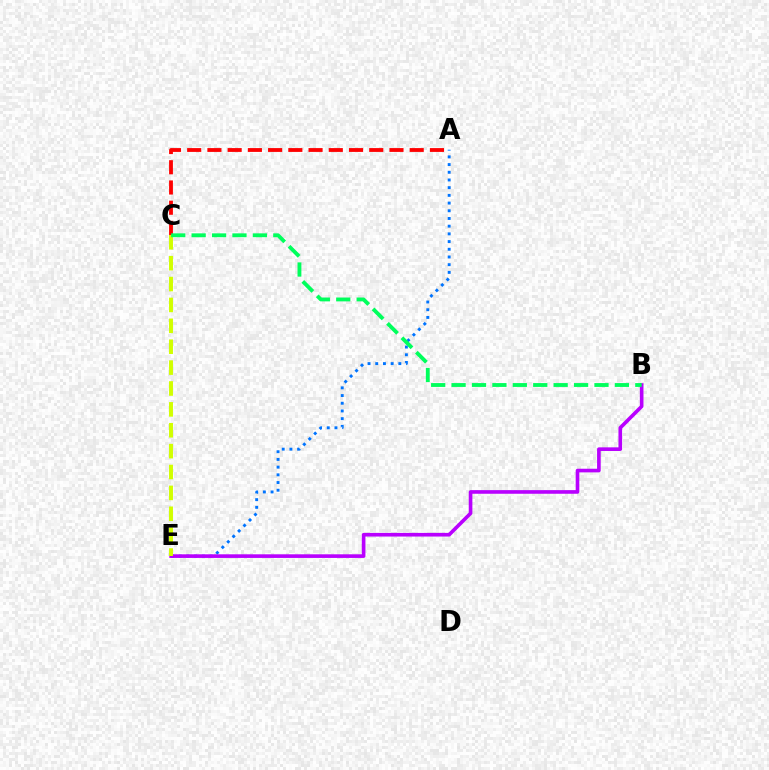{('A', 'E'): [{'color': '#0074ff', 'line_style': 'dotted', 'thickness': 2.09}], ('B', 'E'): [{'color': '#b900ff', 'line_style': 'solid', 'thickness': 2.61}], ('C', 'E'): [{'color': '#d1ff00', 'line_style': 'dashed', 'thickness': 2.84}], ('A', 'C'): [{'color': '#ff0000', 'line_style': 'dashed', 'thickness': 2.75}], ('B', 'C'): [{'color': '#00ff5c', 'line_style': 'dashed', 'thickness': 2.77}]}